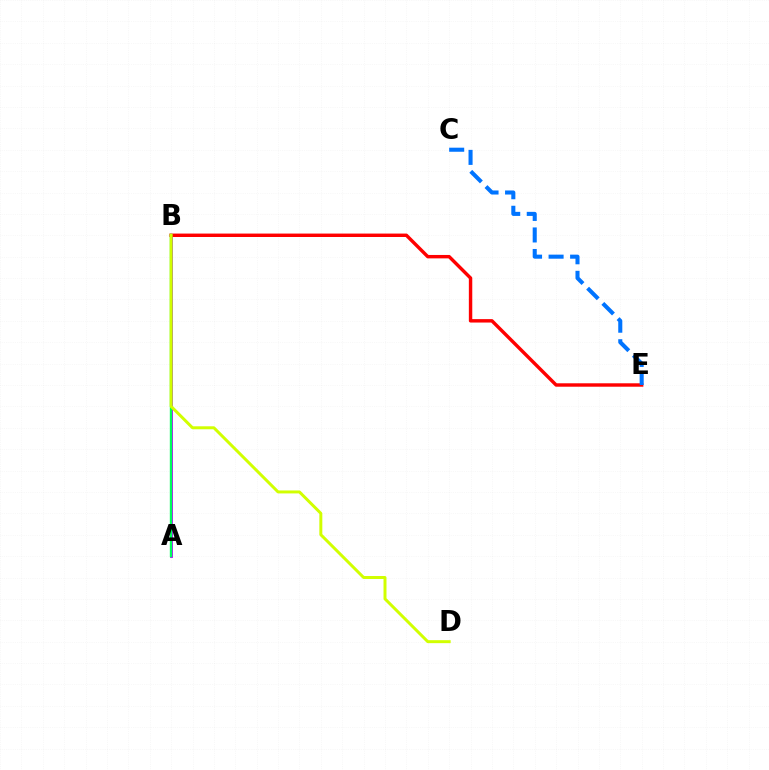{('A', 'B'): [{'color': '#b900ff', 'line_style': 'solid', 'thickness': 2.05}, {'color': '#00ff5c', 'line_style': 'solid', 'thickness': 1.7}], ('B', 'E'): [{'color': '#ff0000', 'line_style': 'solid', 'thickness': 2.46}], ('B', 'D'): [{'color': '#d1ff00', 'line_style': 'solid', 'thickness': 2.14}], ('C', 'E'): [{'color': '#0074ff', 'line_style': 'dashed', 'thickness': 2.93}]}